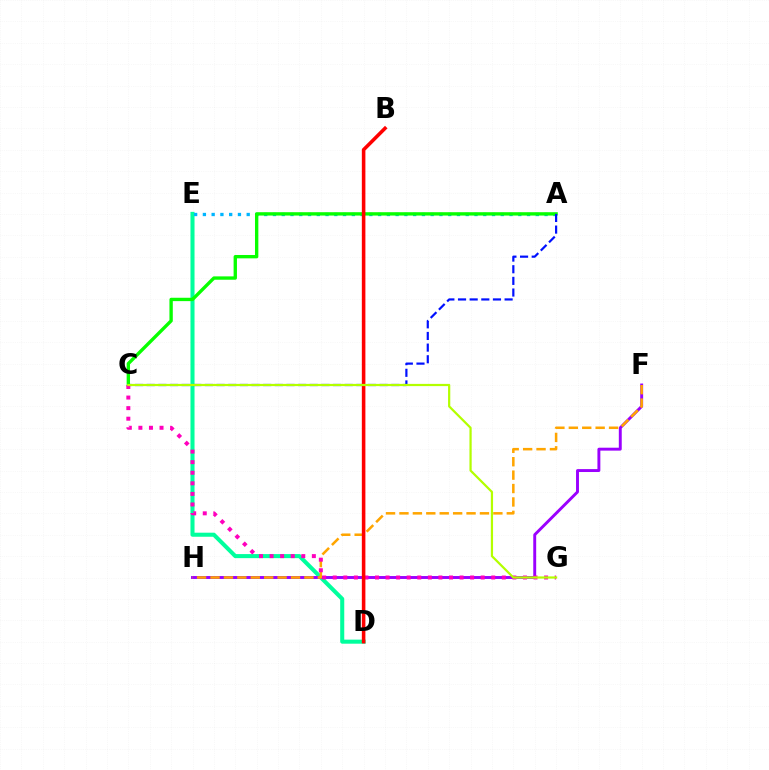{('D', 'E'): [{'color': '#00ff9d', 'line_style': 'solid', 'thickness': 2.92}], ('A', 'E'): [{'color': '#00b5ff', 'line_style': 'dotted', 'thickness': 2.38}], ('F', 'H'): [{'color': '#9b00ff', 'line_style': 'solid', 'thickness': 2.1}, {'color': '#ffa500', 'line_style': 'dashed', 'thickness': 1.82}], ('A', 'C'): [{'color': '#08ff00', 'line_style': 'solid', 'thickness': 2.41}, {'color': '#0010ff', 'line_style': 'dashed', 'thickness': 1.58}], ('C', 'G'): [{'color': '#ff00bd', 'line_style': 'dotted', 'thickness': 2.87}, {'color': '#b3ff00', 'line_style': 'solid', 'thickness': 1.6}], ('B', 'D'): [{'color': '#ff0000', 'line_style': 'solid', 'thickness': 2.56}]}